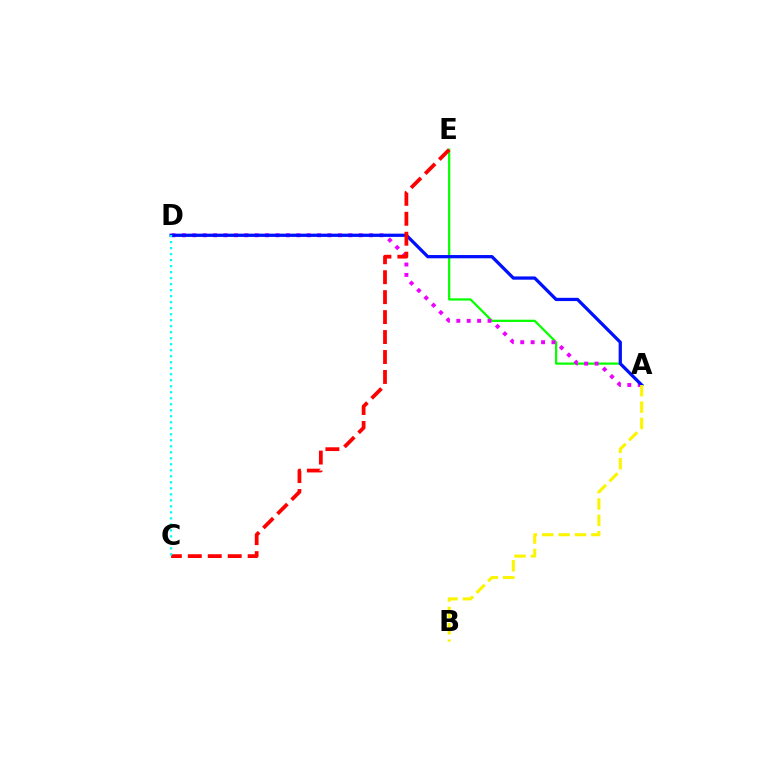{('A', 'E'): [{'color': '#08ff00', 'line_style': 'solid', 'thickness': 1.61}], ('A', 'D'): [{'color': '#ee00ff', 'line_style': 'dotted', 'thickness': 2.83}, {'color': '#0010ff', 'line_style': 'solid', 'thickness': 2.34}], ('C', 'E'): [{'color': '#ff0000', 'line_style': 'dashed', 'thickness': 2.71}], ('C', 'D'): [{'color': '#00fff6', 'line_style': 'dotted', 'thickness': 1.63}], ('A', 'B'): [{'color': '#fcf500', 'line_style': 'dashed', 'thickness': 2.22}]}